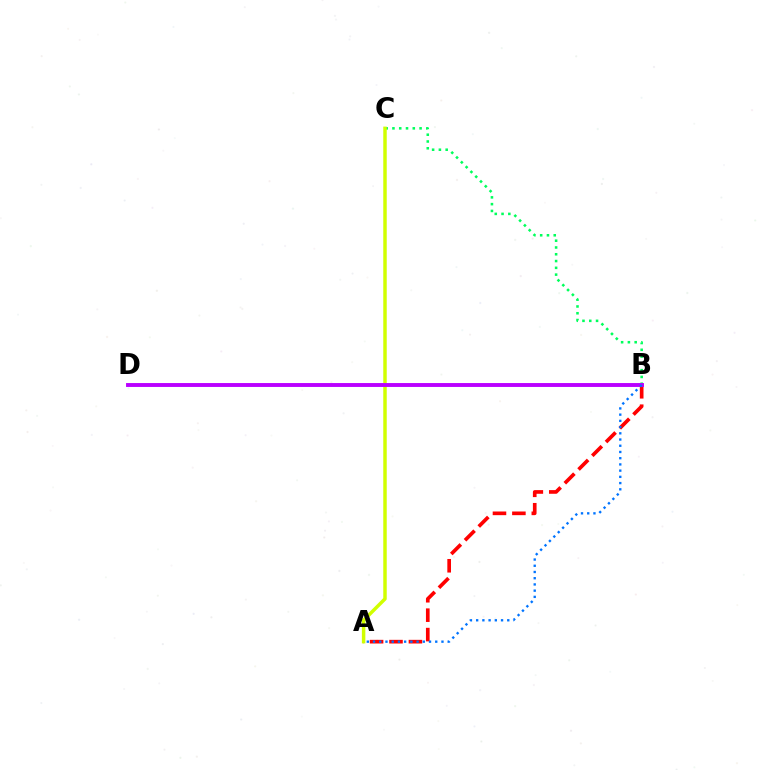{('A', 'B'): [{'color': '#ff0000', 'line_style': 'dashed', 'thickness': 2.64}, {'color': '#0074ff', 'line_style': 'dotted', 'thickness': 1.69}], ('B', 'C'): [{'color': '#00ff5c', 'line_style': 'dotted', 'thickness': 1.84}], ('A', 'C'): [{'color': '#d1ff00', 'line_style': 'solid', 'thickness': 2.5}], ('B', 'D'): [{'color': '#b900ff', 'line_style': 'solid', 'thickness': 2.81}]}